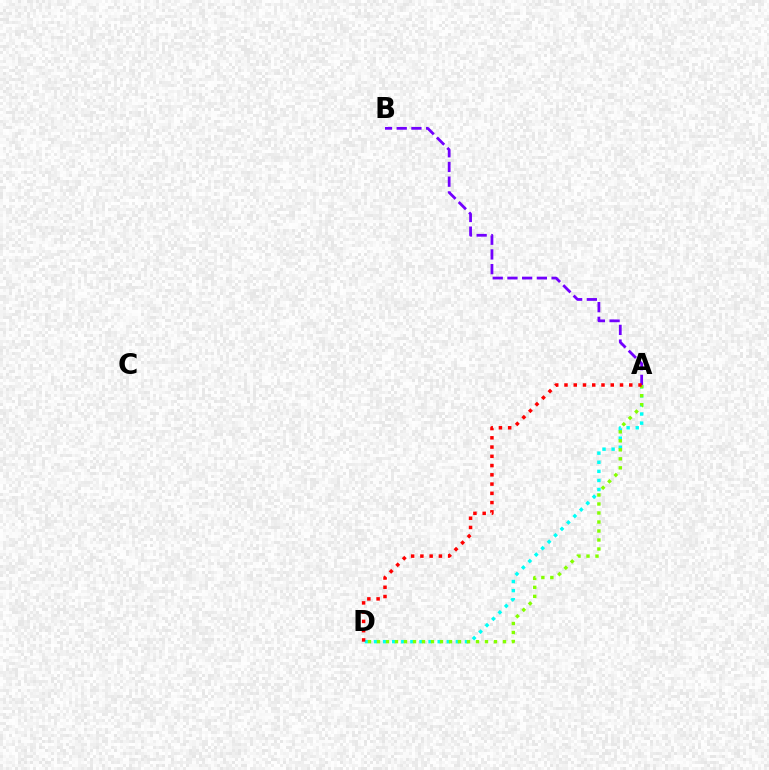{('A', 'D'): [{'color': '#00fff6', 'line_style': 'dotted', 'thickness': 2.47}, {'color': '#84ff00', 'line_style': 'dotted', 'thickness': 2.45}, {'color': '#ff0000', 'line_style': 'dotted', 'thickness': 2.51}], ('A', 'B'): [{'color': '#7200ff', 'line_style': 'dashed', 'thickness': 2.0}]}